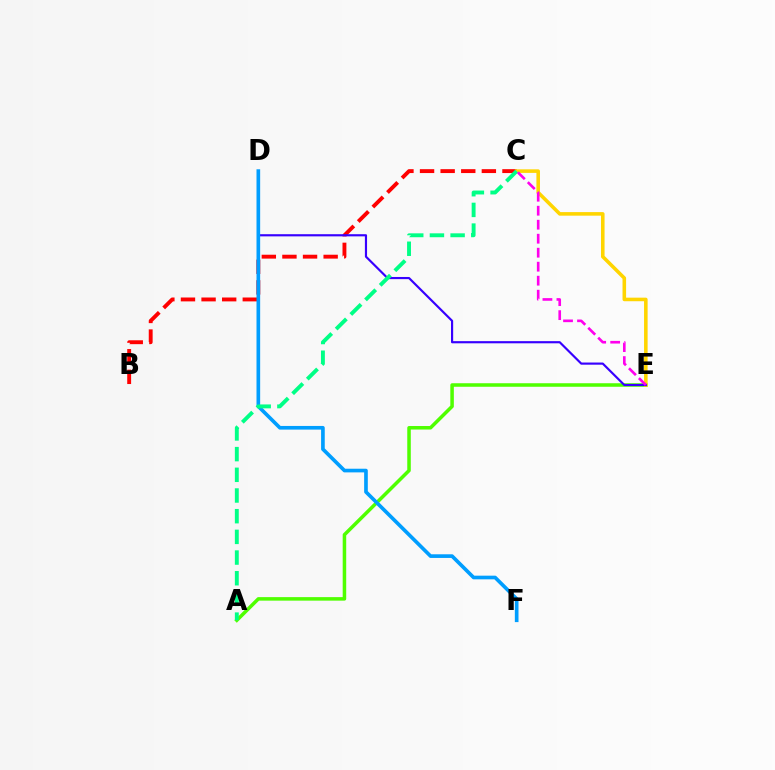{('B', 'C'): [{'color': '#ff0000', 'line_style': 'dashed', 'thickness': 2.8}], ('A', 'E'): [{'color': '#4fff00', 'line_style': 'solid', 'thickness': 2.54}], ('C', 'E'): [{'color': '#ffd500', 'line_style': 'solid', 'thickness': 2.57}, {'color': '#ff00ed', 'line_style': 'dashed', 'thickness': 1.9}], ('D', 'E'): [{'color': '#3700ff', 'line_style': 'solid', 'thickness': 1.56}], ('D', 'F'): [{'color': '#009eff', 'line_style': 'solid', 'thickness': 2.63}], ('A', 'C'): [{'color': '#00ff86', 'line_style': 'dashed', 'thickness': 2.81}]}